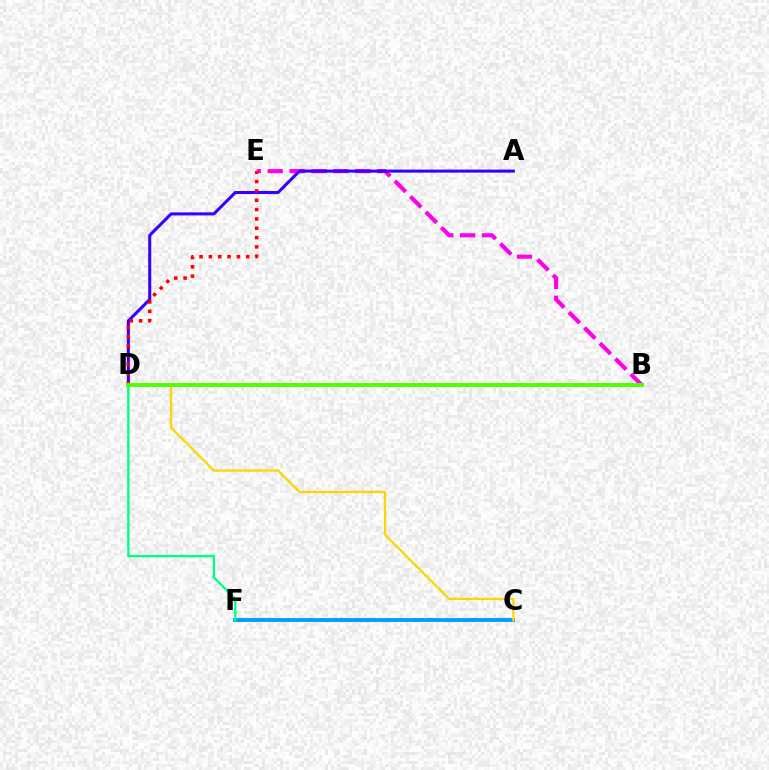{('B', 'E'): [{'color': '#ff00ed', 'line_style': 'dashed', 'thickness': 2.98}], ('A', 'D'): [{'color': '#3700ff', 'line_style': 'solid', 'thickness': 2.2}], ('D', 'E'): [{'color': '#ff0000', 'line_style': 'dotted', 'thickness': 2.54}], ('C', 'F'): [{'color': '#009eff', 'line_style': 'solid', 'thickness': 2.79}], ('D', 'F'): [{'color': '#00ff86', 'line_style': 'solid', 'thickness': 1.68}], ('C', 'D'): [{'color': '#ffd500', 'line_style': 'solid', 'thickness': 1.64}], ('B', 'D'): [{'color': '#4fff00', 'line_style': 'solid', 'thickness': 2.83}]}